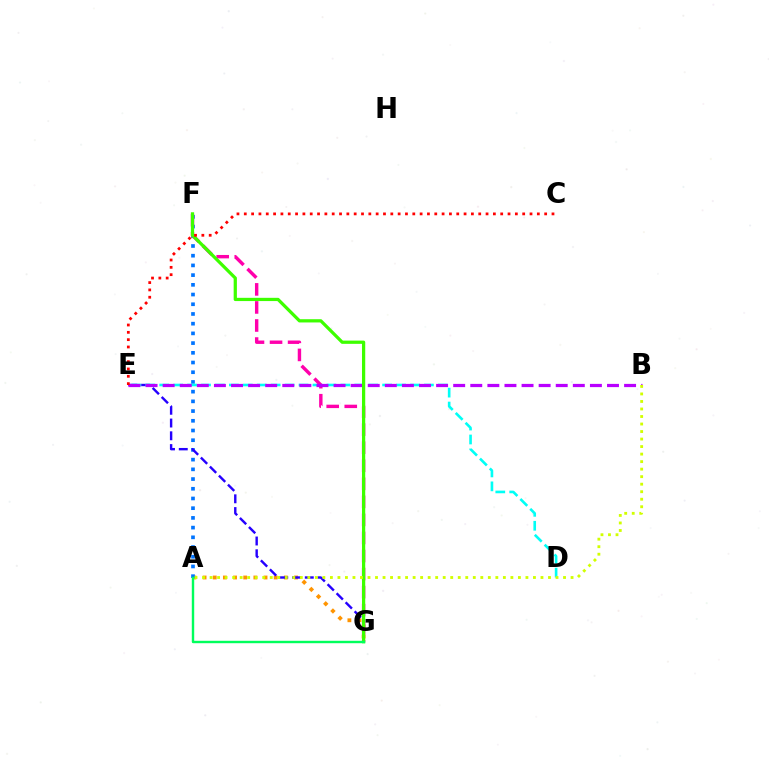{('A', 'G'): [{'color': '#ff9400', 'line_style': 'dotted', 'thickness': 2.76}, {'color': '#00ff5c', 'line_style': 'solid', 'thickness': 1.74}], ('A', 'F'): [{'color': '#0074ff', 'line_style': 'dotted', 'thickness': 2.64}], ('E', 'G'): [{'color': '#2500ff', 'line_style': 'dashed', 'thickness': 1.73}], ('D', 'E'): [{'color': '#00fff6', 'line_style': 'dashed', 'thickness': 1.89}], ('F', 'G'): [{'color': '#ff00ac', 'line_style': 'dashed', 'thickness': 2.45}, {'color': '#3dff00', 'line_style': 'solid', 'thickness': 2.33}], ('B', 'E'): [{'color': '#b900ff', 'line_style': 'dashed', 'thickness': 2.32}], ('C', 'E'): [{'color': '#ff0000', 'line_style': 'dotted', 'thickness': 1.99}], ('A', 'B'): [{'color': '#d1ff00', 'line_style': 'dotted', 'thickness': 2.04}]}